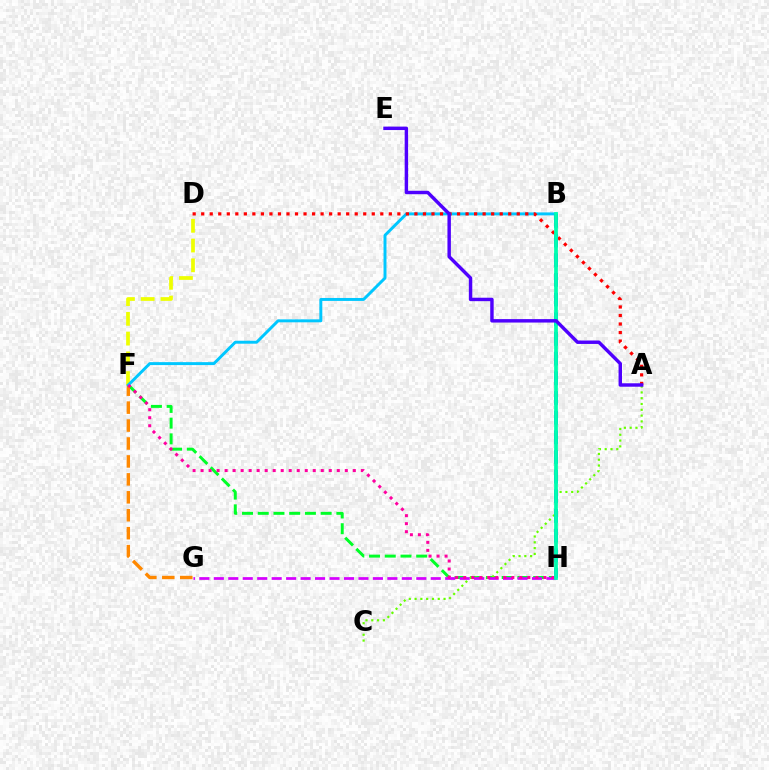{('F', 'H'): [{'color': '#00ff27', 'line_style': 'dashed', 'thickness': 2.14}, {'color': '#ff00a0', 'line_style': 'dotted', 'thickness': 2.18}], ('A', 'C'): [{'color': '#66ff00', 'line_style': 'dotted', 'thickness': 1.57}], ('F', 'G'): [{'color': '#ff8800', 'line_style': 'dashed', 'thickness': 2.44}], ('D', 'F'): [{'color': '#eeff00', 'line_style': 'dashed', 'thickness': 2.68}], ('G', 'H'): [{'color': '#d600ff', 'line_style': 'dashed', 'thickness': 1.96}], ('B', 'F'): [{'color': '#00c7ff', 'line_style': 'solid', 'thickness': 2.12}], ('A', 'D'): [{'color': '#ff0000', 'line_style': 'dotted', 'thickness': 2.32}], ('B', 'H'): [{'color': '#003fff', 'line_style': 'dashed', 'thickness': 2.67}, {'color': '#00ffaf', 'line_style': 'solid', 'thickness': 2.69}], ('A', 'E'): [{'color': '#4f00ff', 'line_style': 'solid', 'thickness': 2.47}]}